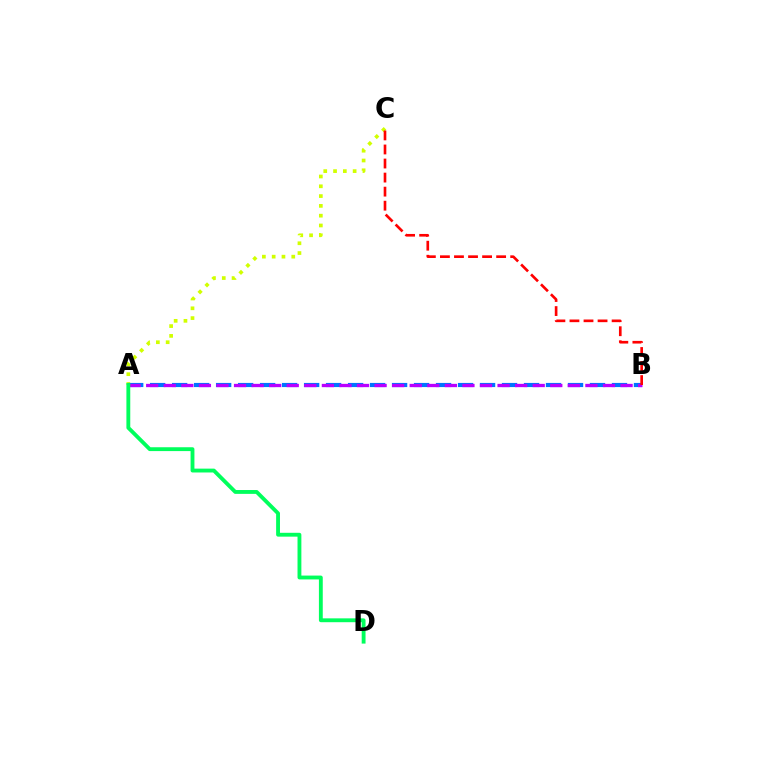{('A', 'C'): [{'color': '#d1ff00', 'line_style': 'dotted', 'thickness': 2.66}], ('A', 'B'): [{'color': '#0074ff', 'line_style': 'dashed', 'thickness': 2.99}, {'color': '#b900ff', 'line_style': 'dashed', 'thickness': 2.39}], ('B', 'C'): [{'color': '#ff0000', 'line_style': 'dashed', 'thickness': 1.91}], ('A', 'D'): [{'color': '#00ff5c', 'line_style': 'solid', 'thickness': 2.77}]}